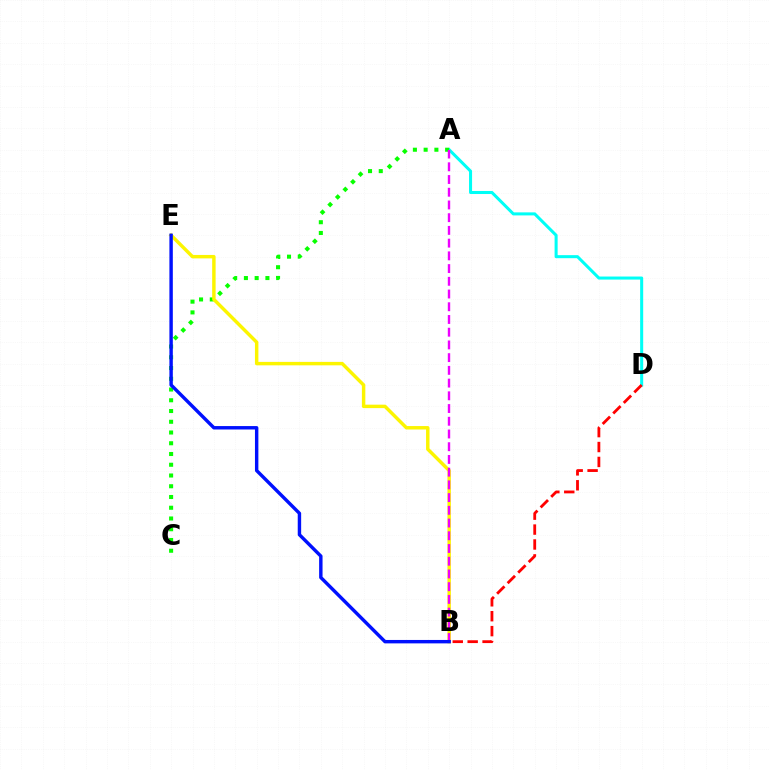{('A', 'D'): [{'color': '#00fff6', 'line_style': 'solid', 'thickness': 2.19}], ('A', 'C'): [{'color': '#08ff00', 'line_style': 'dotted', 'thickness': 2.92}], ('B', 'E'): [{'color': '#fcf500', 'line_style': 'solid', 'thickness': 2.48}, {'color': '#0010ff', 'line_style': 'solid', 'thickness': 2.46}], ('A', 'B'): [{'color': '#ee00ff', 'line_style': 'dashed', 'thickness': 1.73}], ('B', 'D'): [{'color': '#ff0000', 'line_style': 'dashed', 'thickness': 2.03}]}